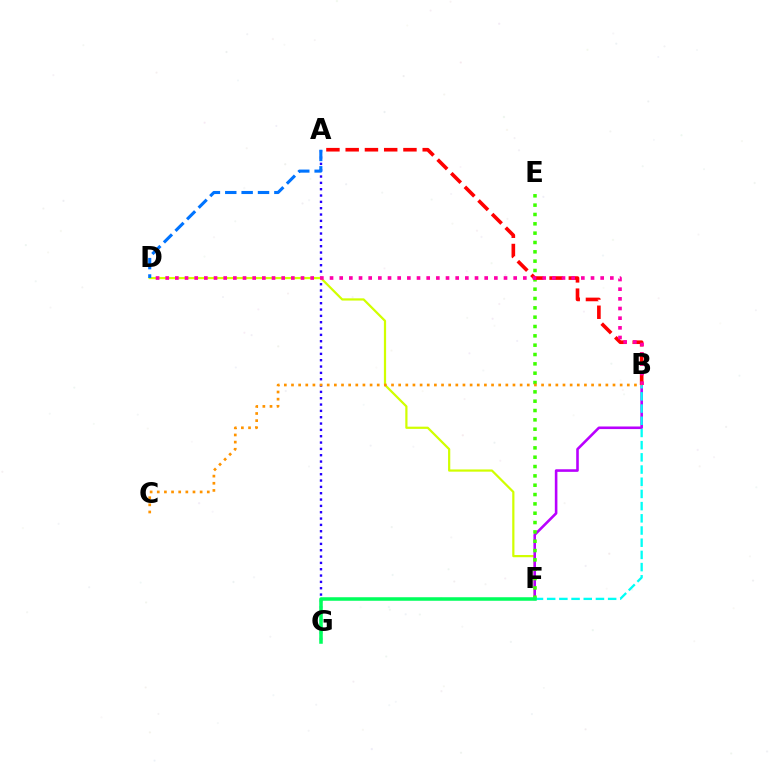{('A', 'G'): [{'color': '#2500ff', 'line_style': 'dotted', 'thickness': 1.72}], ('D', 'F'): [{'color': '#d1ff00', 'line_style': 'solid', 'thickness': 1.6}], ('A', 'D'): [{'color': '#0074ff', 'line_style': 'dashed', 'thickness': 2.22}], ('B', 'F'): [{'color': '#b900ff', 'line_style': 'solid', 'thickness': 1.87}, {'color': '#00fff6', 'line_style': 'dashed', 'thickness': 1.66}], ('E', 'F'): [{'color': '#3dff00', 'line_style': 'dotted', 'thickness': 2.54}], ('A', 'B'): [{'color': '#ff0000', 'line_style': 'dashed', 'thickness': 2.62}], ('B', 'D'): [{'color': '#ff00ac', 'line_style': 'dotted', 'thickness': 2.63}], ('F', 'G'): [{'color': '#00ff5c', 'line_style': 'solid', 'thickness': 2.54}], ('B', 'C'): [{'color': '#ff9400', 'line_style': 'dotted', 'thickness': 1.94}]}